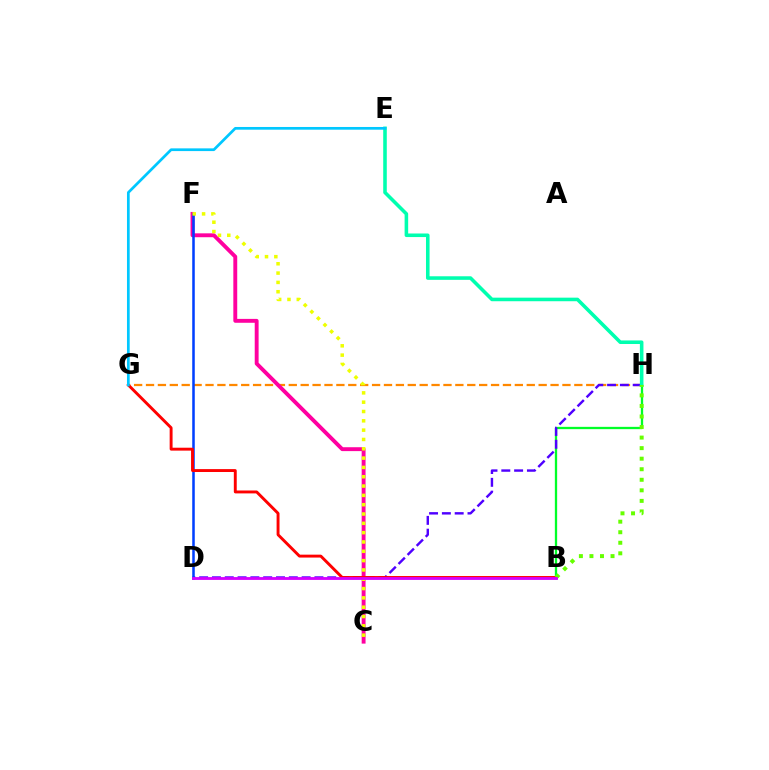{('G', 'H'): [{'color': '#ff8800', 'line_style': 'dashed', 'thickness': 1.62}], ('B', 'H'): [{'color': '#00ff27', 'line_style': 'solid', 'thickness': 1.65}, {'color': '#66ff00', 'line_style': 'dotted', 'thickness': 2.87}], ('D', 'H'): [{'color': '#4f00ff', 'line_style': 'dashed', 'thickness': 1.74}], ('C', 'F'): [{'color': '#ff00a0', 'line_style': 'solid', 'thickness': 2.8}, {'color': '#eeff00', 'line_style': 'dotted', 'thickness': 2.53}], ('D', 'F'): [{'color': '#003fff', 'line_style': 'solid', 'thickness': 1.82}], ('B', 'G'): [{'color': '#ff0000', 'line_style': 'solid', 'thickness': 2.09}], ('E', 'H'): [{'color': '#00ffaf', 'line_style': 'solid', 'thickness': 2.57}], ('E', 'G'): [{'color': '#00c7ff', 'line_style': 'solid', 'thickness': 1.96}], ('B', 'D'): [{'color': '#d600ff', 'line_style': 'solid', 'thickness': 2.04}]}